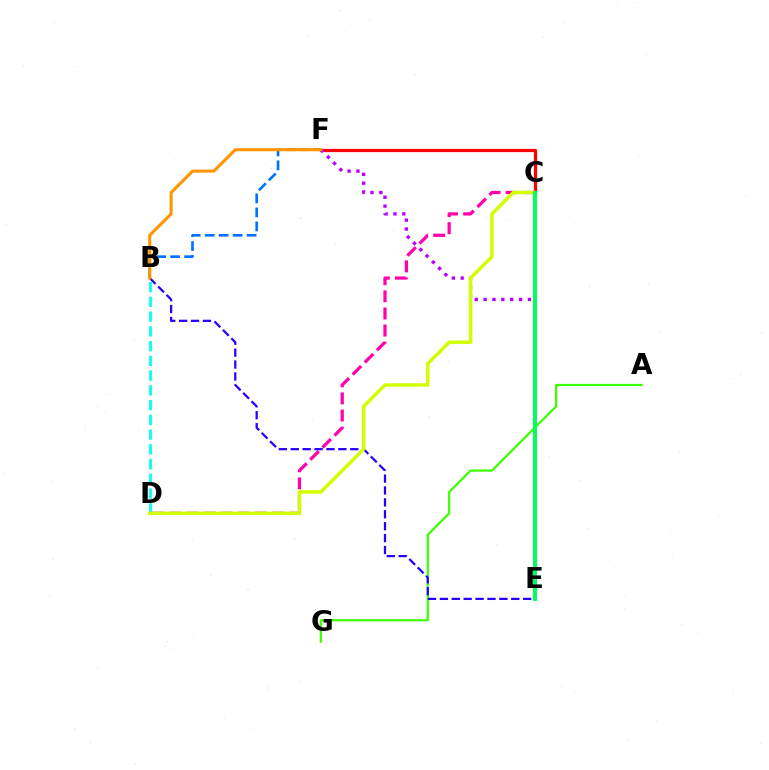{('C', 'F'): [{'color': '#ff0000', 'line_style': 'solid', 'thickness': 2.32}], ('E', 'F'): [{'color': '#b900ff', 'line_style': 'dotted', 'thickness': 2.41}], ('B', 'F'): [{'color': '#0074ff', 'line_style': 'dashed', 'thickness': 1.9}, {'color': '#ff9400', 'line_style': 'solid', 'thickness': 2.2}], ('B', 'D'): [{'color': '#00fff6', 'line_style': 'dashed', 'thickness': 2.0}], ('A', 'G'): [{'color': '#3dff00', 'line_style': 'solid', 'thickness': 1.6}], ('C', 'D'): [{'color': '#ff00ac', 'line_style': 'dashed', 'thickness': 2.33}, {'color': '#d1ff00', 'line_style': 'solid', 'thickness': 2.49}], ('B', 'E'): [{'color': '#2500ff', 'line_style': 'dashed', 'thickness': 1.62}], ('C', 'E'): [{'color': '#00ff5c', 'line_style': 'solid', 'thickness': 2.85}]}